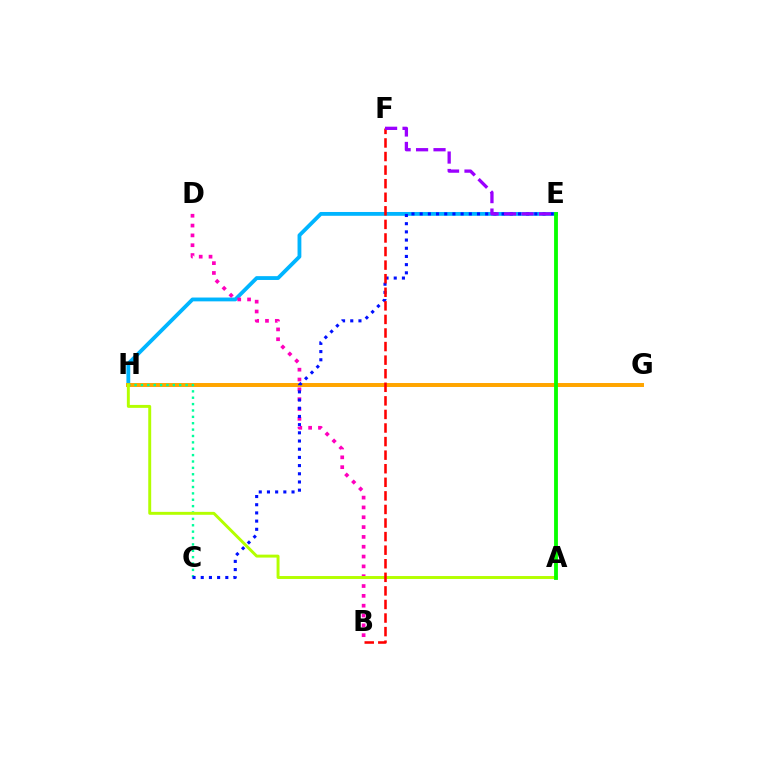{('E', 'H'): [{'color': '#00b5ff', 'line_style': 'solid', 'thickness': 2.75}], ('G', 'H'): [{'color': '#ffa500', 'line_style': 'solid', 'thickness': 2.85}], ('B', 'D'): [{'color': '#ff00bd', 'line_style': 'dotted', 'thickness': 2.67}], ('C', 'H'): [{'color': '#00ff9d', 'line_style': 'dotted', 'thickness': 1.73}], ('C', 'E'): [{'color': '#0010ff', 'line_style': 'dotted', 'thickness': 2.23}], ('A', 'H'): [{'color': '#b3ff00', 'line_style': 'solid', 'thickness': 2.12}], ('B', 'F'): [{'color': '#ff0000', 'line_style': 'dashed', 'thickness': 1.84}], ('A', 'E'): [{'color': '#08ff00', 'line_style': 'solid', 'thickness': 2.76}], ('E', 'F'): [{'color': '#9b00ff', 'line_style': 'dashed', 'thickness': 2.37}]}